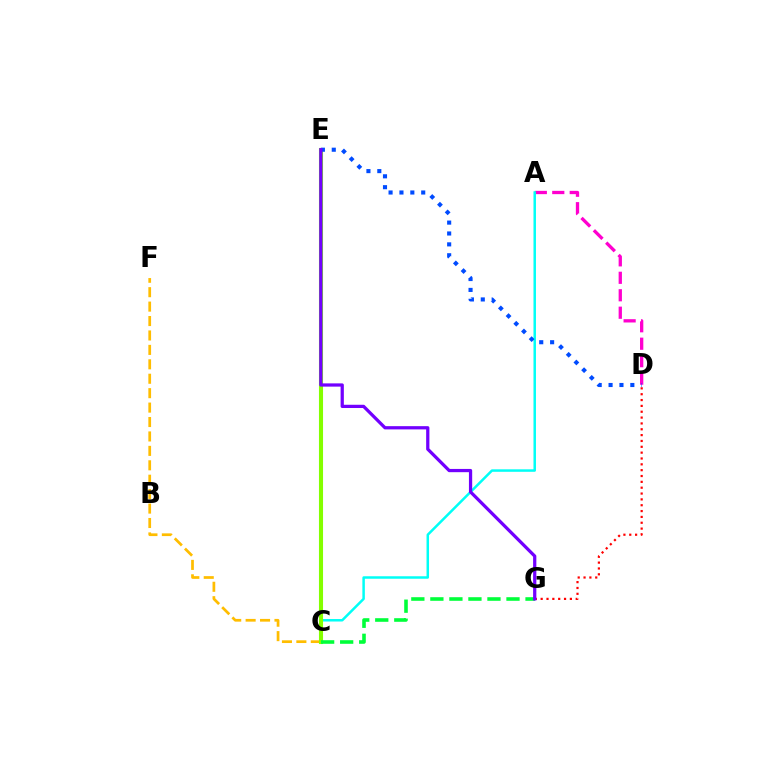{('A', 'D'): [{'color': '#ff00cf', 'line_style': 'dashed', 'thickness': 2.37}], ('D', 'G'): [{'color': '#ff0000', 'line_style': 'dotted', 'thickness': 1.59}], ('A', 'C'): [{'color': '#00fff6', 'line_style': 'solid', 'thickness': 1.79}], ('C', 'F'): [{'color': '#ffbd00', 'line_style': 'dashed', 'thickness': 1.96}], ('C', 'E'): [{'color': '#84ff00', 'line_style': 'solid', 'thickness': 2.94}], ('D', 'E'): [{'color': '#004bff', 'line_style': 'dotted', 'thickness': 2.96}], ('C', 'G'): [{'color': '#00ff39', 'line_style': 'dashed', 'thickness': 2.59}], ('E', 'G'): [{'color': '#7200ff', 'line_style': 'solid', 'thickness': 2.34}]}